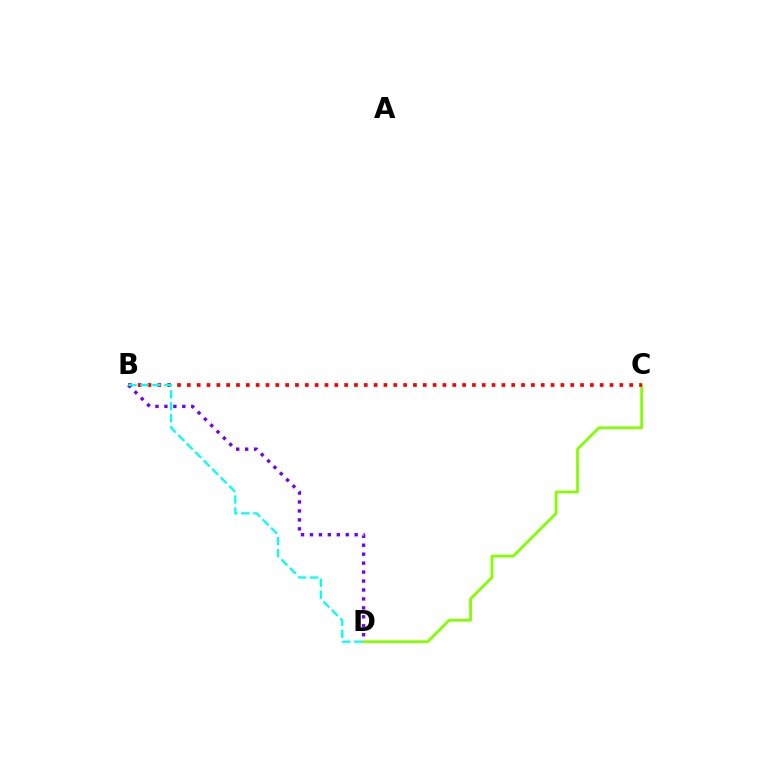{('C', 'D'): [{'color': '#84ff00', 'line_style': 'solid', 'thickness': 2.01}], ('B', 'C'): [{'color': '#ff0000', 'line_style': 'dotted', 'thickness': 2.67}], ('B', 'D'): [{'color': '#7200ff', 'line_style': 'dotted', 'thickness': 2.43}, {'color': '#00fff6', 'line_style': 'dashed', 'thickness': 1.63}]}